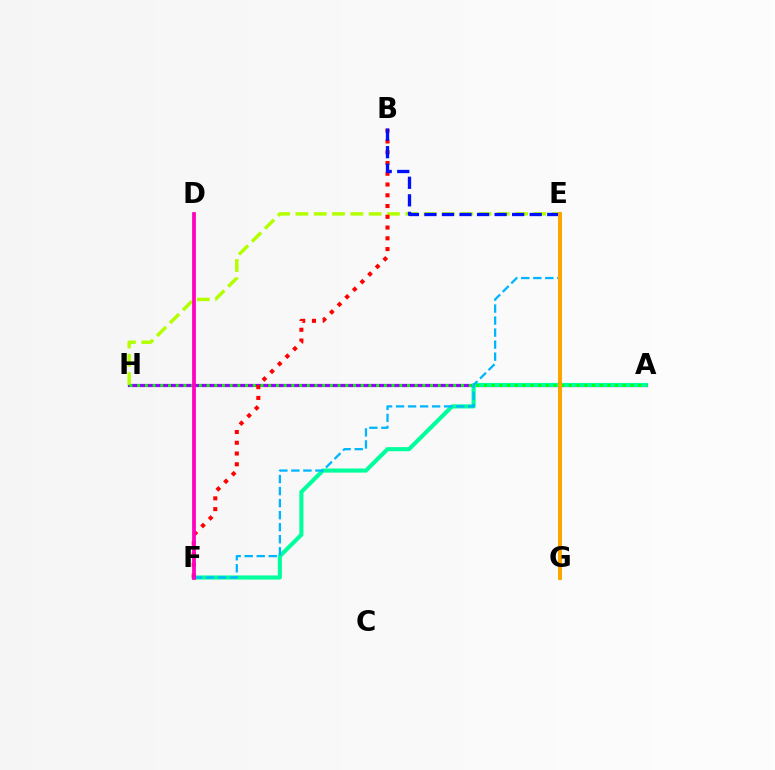{('A', 'H'): [{'color': '#9b00ff', 'line_style': 'solid', 'thickness': 2.32}, {'color': '#08ff00', 'line_style': 'dotted', 'thickness': 2.09}], ('E', 'H'): [{'color': '#b3ff00', 'line_style': 'dashed', 'thickness': 2.49}], ('A', 'F'): [{'color': '#00ff9d', 'line_style': 'solid', 'thickness': 2.96}], ('B', 'F'): [{'color': '#ff0000', 'line_style': 'dotted', 'thickness': 2.92}], ('B', 'E'): [{'color': '#0010ff', 'line_style': 'dashed', 'thickness': 2.38}], ('E', 'F'): [{'color': '#00b5ff', 'line_style': 'dashed', 'thickness': 1.63}], ('D', 'F'): [{'color': '#ff00bd', 'line_style': 'solid', 'thickness': 2.69}], ('E', 'G'): [{'color': '#ffa500', 'line_style': 'solid', 'thickness': 2.89}]}